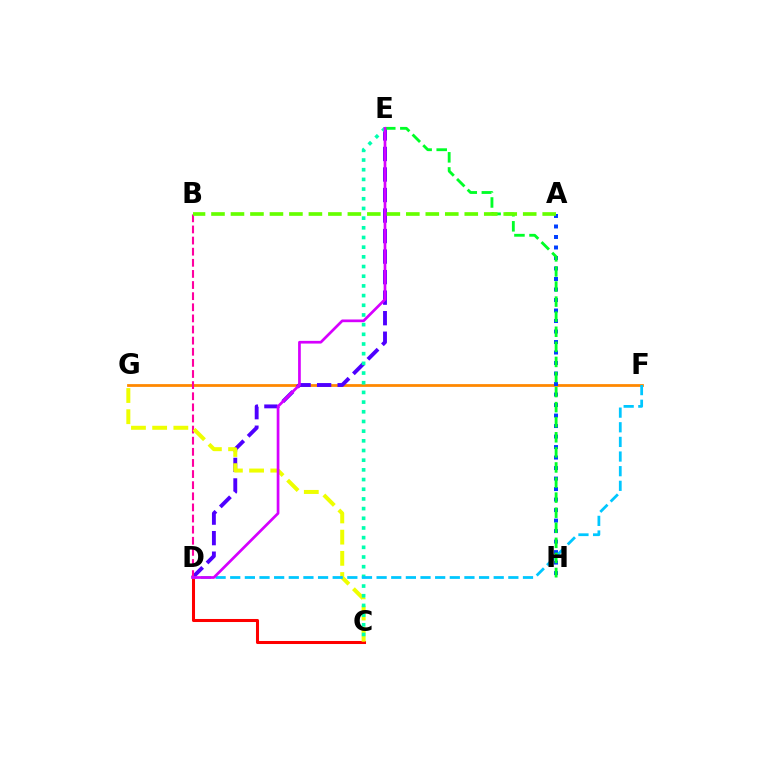{('C', 'D'): [{'color': '#ff0000', 'line_style': 'solid', 'thickness': 2.19}], ('F', 'G'): [{'color': '#ff8800', 'line_style': 'solid', 'thickness': 2.0}], ('D', 'E'): [{'color': '#4f00ff', 'line_style': 'dashed', 'thickness': 2.79}, {'color': '#d600ff', 'line_style': 'solid', 'thickness': 1.95}], ('B', 'D'): [{'color': '#ff00a0', 'line_style': 'dashed', 'thickness': 1.51}], ('A', 'H'): [{'color': '#003fff', 'line_style': 'dotted', 'thickness': 2.85}], ('C', 'G'): [{'color': '#eeff00', 'line_style': 'dashed', 'thickness': 2.88}], ('C', 'E'): [{'color': '#00ffaf', 'line_style': 'dotted', 'thickness': 2.63}], ('D', 'F'): [{'color': '#00c7ff', 'line_style': 'dashed', 'thickness': 1.99}], ('E', 'H'): [{'color': '#00ff27', 'line_style': 'dashed', 'thickness': 2.05}], ('A', 'B'): [{'color': '#66ff00', 'line_style': 'dashed', 'thickness': 2.65}]}